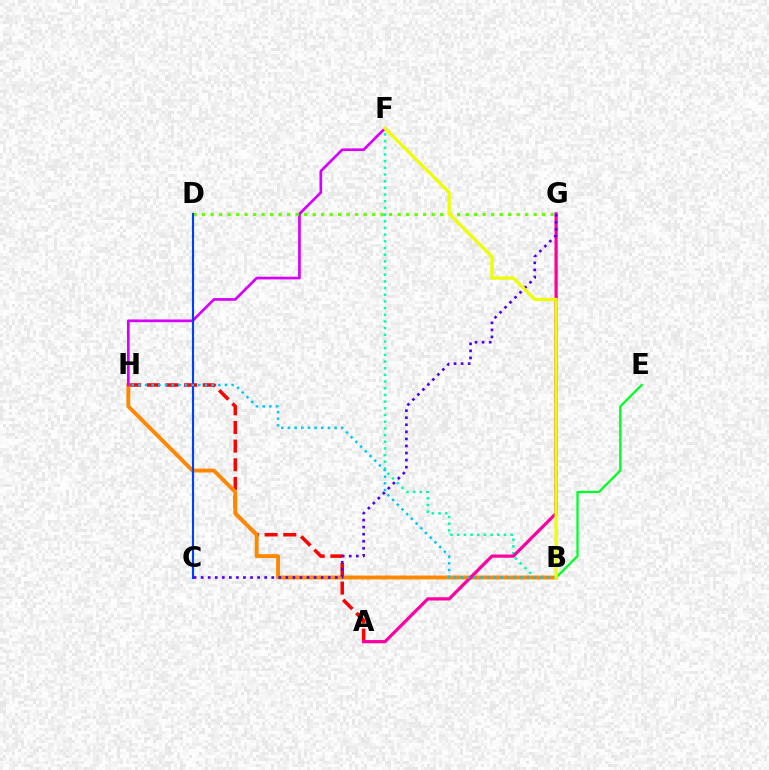{('B', 'F'): [{'color': '#00ffaf', 'line_style': 'dotted', 'thickness': 1.82}, {'color': '#eeff00', 'line_style': 'solid', 'thickness': 2.33}], ('B', 'E'): [{'color': '#00ff27', 'line_style': 'solid', 'thickness': 1.64}], ('A', 'H'): [{'color': '#ff0000', 'line_style': 'dashed', 'thickness': 2.53}], ('B', 'H'): [{'color': '#ff8800', 'line_style': 'solid', 'thickness': 2.8}, {'color': '#00c7ff', 'line_style': 'dotted', 'thickness': 1.81}], ('F', 'H'): [{'color': '#d600ff', 'line_style': 'solid', 'thickness': 1.93}], ('D', 'G'): [{'color': '#66ff00', 'line_style': 'dotted', 'thickness': 2.31}], ('A', 'G'): [{'color': '#ff00a0', 'line_style': 'solid', 'thickness': 2.32}], ('C', 'D'): [{'color': '#003fff', 'line_style': 'solid', 'thickness': 1.53}], ('C', 'G'): [{'color': '#4f00ff', 'line_style': 'dotted', 'thickness': 1.92}]}